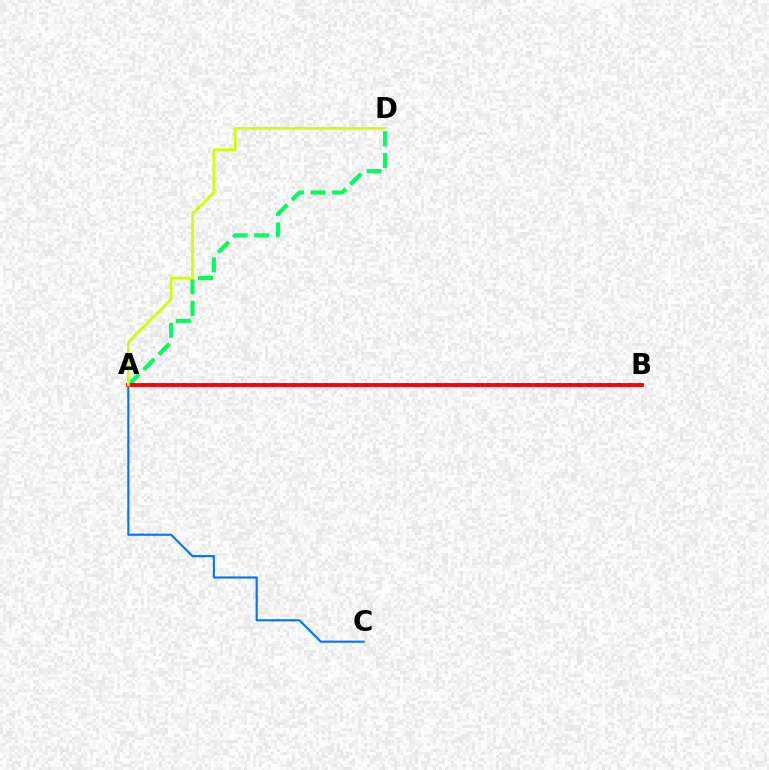{('A', 'C'): [{'color': '#0074ff', 'line_style': 'solid', 'thickness': 1.53}], ('A', 'D'): [{'color': '#00ff5c', 'line_style': 'dashed', 'thickness': 2.94}, {'color': '#d1ff00', 'line_style': 'solid', 'thickness': 1.93}], ('A', 'B'): [{'color': '#b900ff', 'line_style': 'dotted', 'thickness': 2.76}, {'color': '#ff0000', 'line_style': 'solid', 'thickness': 2.75}]}